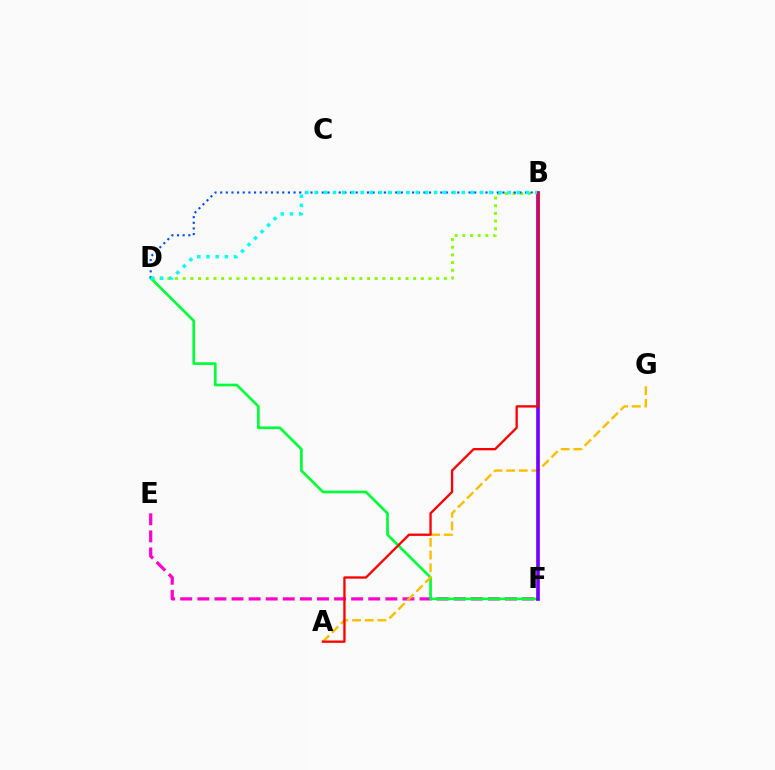{('B', 'D'): [{'color': '#84ff00', 'line_style': 'dotted', 'thickness': 2.09}, {'color': '#004bff', 'line_style': 'dotted', 'thickness': 1.53}, {'color': '#00fff6', 'line_style': 'dotted', 'thickness': 2.5}], ('E', 'F'): [{'color': '#ff00cf', 'line_style': 'dashed', 'thickness': 2.32}], ('D', 'F'): [{'color': '#00ff39', 'line_style': 'solid', 'thickness': 1.94}], ('A', 'G'): [{'color': '#ffbd00', 'line_style': 'dashed', 'thickness': 1.72}], ('B', 'F'): [{'color': '#7200ff', 'line_style': 'solid', 'thickness': 2.62}], ('A', 'B'): [{'color': '#ff0000', 'line_style': 'solid', 'thickness': 1.67}]}